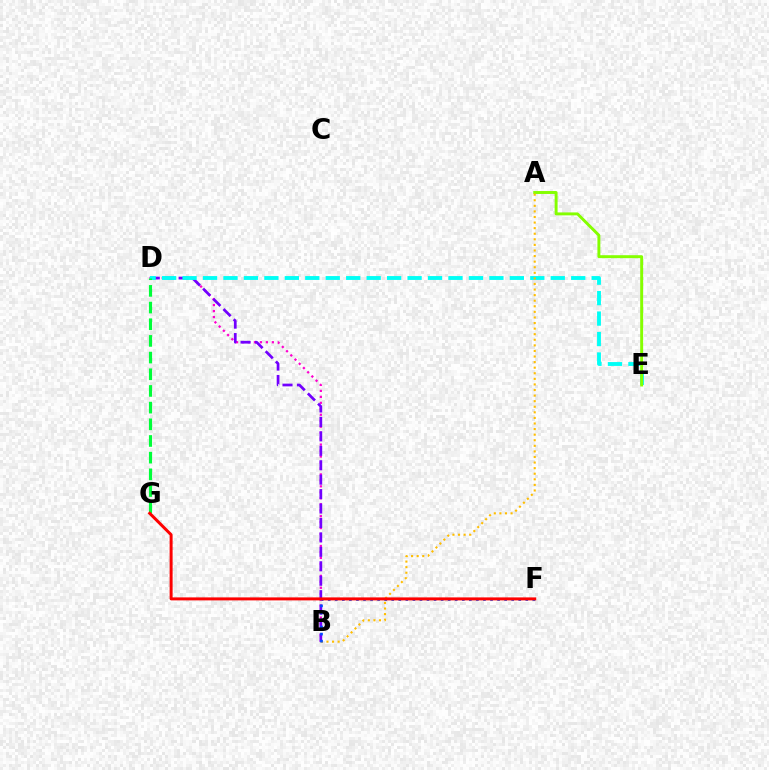{('B', 'D'): [{'color': '#ff00cf', 'line_style': 'dotted', 'thickness': 1.62}, {'color': '#7200ff', 'line_style': 'dashed', 'thickness': 1.96}], ('D', 'E'): [{'color': '#00fff6', 'line_style': 'dashed', 'thickness': 2.78}], ('A', 'E'): [{'color': '#84ff00', 'line_style': 'solid', 'thickness': 2.11}], ('A', 'B'): [{'color': '#ffbd00', 'line_style': 'dotted', 'thickness': 1.52}], ('B', 'F'): [{'color': '#004bff', 'line_style': 'dotted', 'thickness': 1.92}], ('D', 'G'): [{'color': '#00ff39', 'line_style': 'dashed', 'thickness': 2.27}], ('F', 'G'): [{'color': '#ff0000', 'line_style': 'solid', 'thickness': 2.15}]}